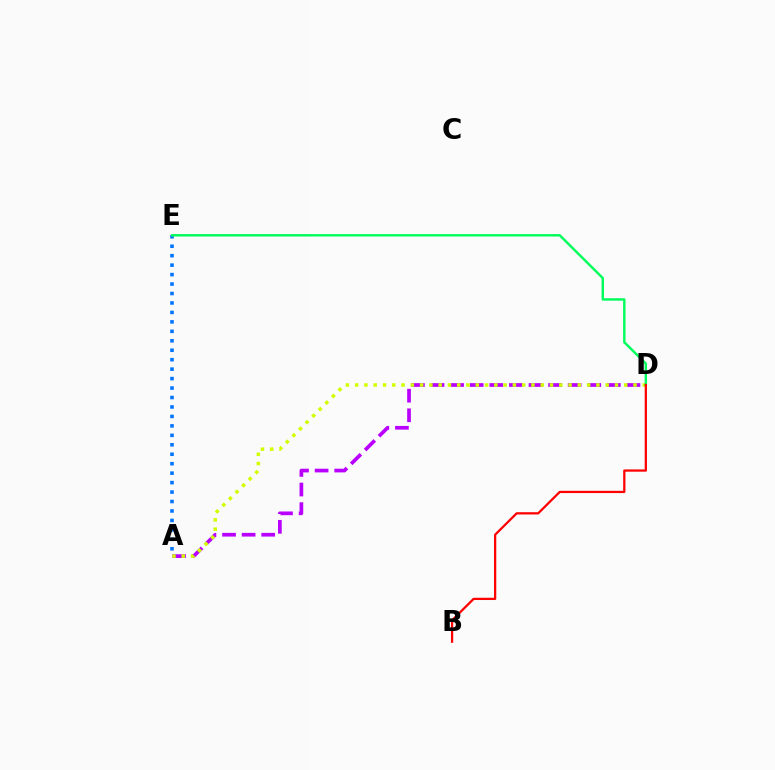{('A', 'D'): [{'color': '#b900ff', 'line_style': 'dashed', 'thickness': 2.66}, {'color': '#d1ff00', 'line_style': 'dotted', 'thickness': 2.52}], ('A', 'E'): [{'color': '#0074ff', 'line_style': 'dotted', 'thickness': 2.57}], ('D', 'E'): [{'color': '#00ff5c', 'line_style': 'solid', 'thickness': 1.76}], ('B', 'D'): [{'color': '#ff0000', 'line_style': 'solid', 'thickness': 1.62}]}